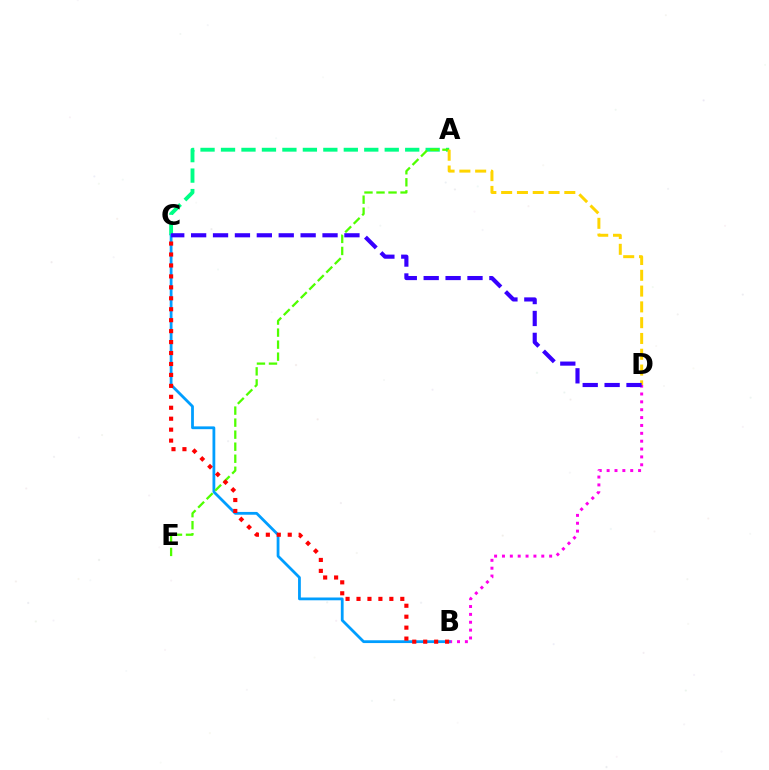{('B', 'D'): [{'color': '#ff00ed', 'line_style': 'dotted', 'thickness': 2.14}], ('A', 'C'): [{'color': '#00ff86', 'line_style': 'dashed', 'thickness': 2.78}], ('B', 'C'): [{'color': '#009eff', 'line_style': 'solid', 'thickness': 2.01}, {'color': '#ff0000', 'line_style': 'dotted', 'thickness': 2.97}], ('A', 'E'): [{'color': '#4fff00', 'line_style': 'dashed', 'thickness': 1.63}], ('A', 'D'): [{'color': '#ffd500', 'line_style': 'dashed', 'thickness': 2.15}], ('C', 'D'): [{'color': '#3700ff', 'line_style': 'dashed', 'thickness': 2.98}]}